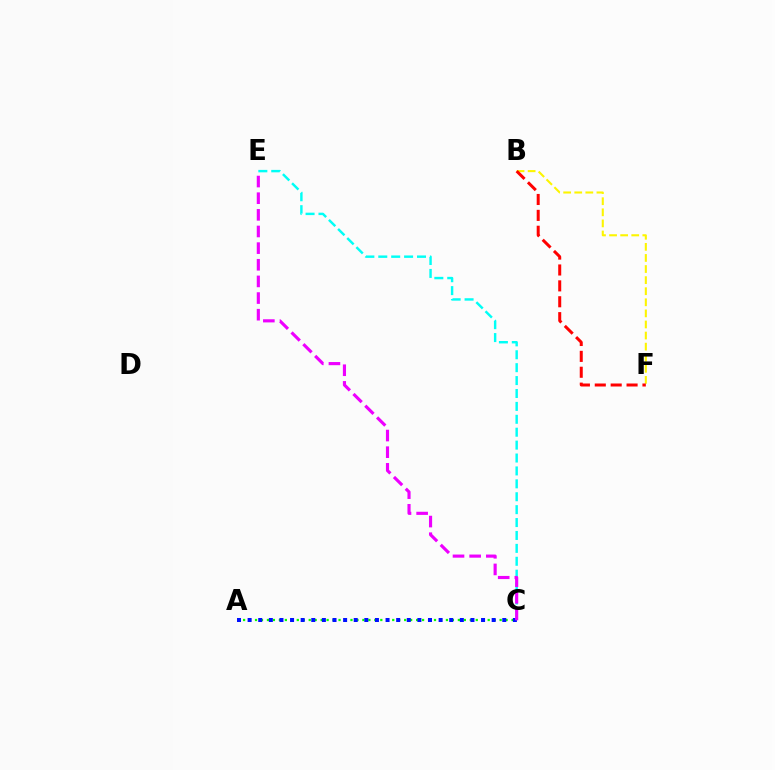{('C', 'E'): [{'color': '#00fff6', 'line_style': 'dashed', 'thickness': 1.75}, {'color': '#ee00ff', 'line_style': 'dashed', 'thickness': 2.26}], ('B', 'F'): [{'color': '#fcf500', 'line_style': 'dashed', 'thickness': 1.51}, {'color': '#ff0000', 'line_style': 'dashed', 'thickness': 2.16}], ('A', 'C'): [{'color': '#08ff00', 'line_style': 'dotted', 'thickness': 1.62}, {'color': '#0010ff', 'line_style': 'dotted', 'thickness': 2.88}]}